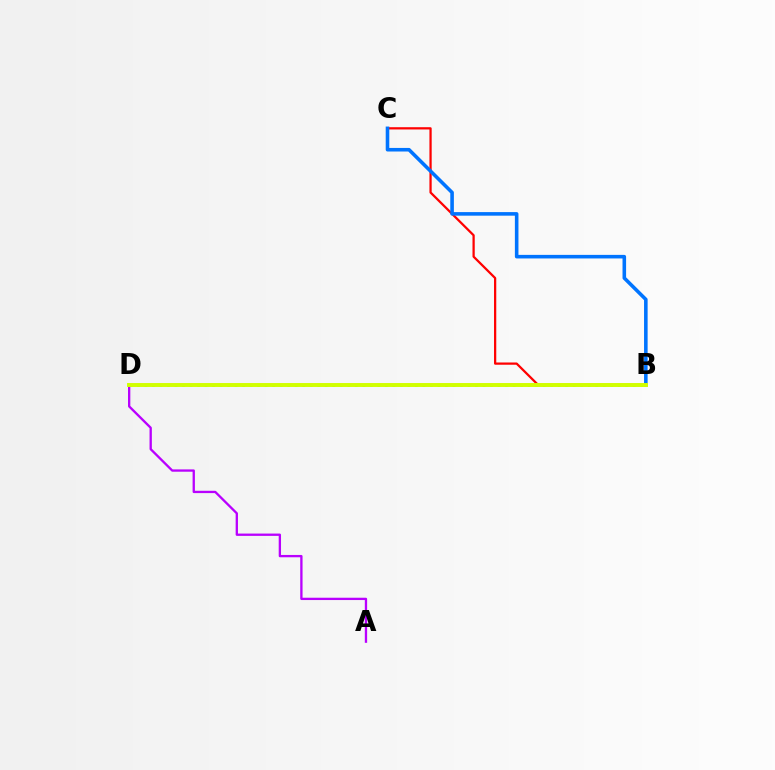{('B', 'C'): [{'color': '#ff0000', 'line_style': 'solid', 'thickness': 1.62}, {'color': '#0074ff', 'line_style': 'solid', 'thickness': 2.57}], ('A', 'D'): [{'color': '#b900ff', 'line_style': 'solid', 'thickness': 1.67}], ('B', 'D'): [{'color': '#00ff5c', 'line_style': 'dotted', 'thickness': 2.04}, {'color': '#d1ff00', 'line_style': 'solid', 'thickness': 2.83}]}